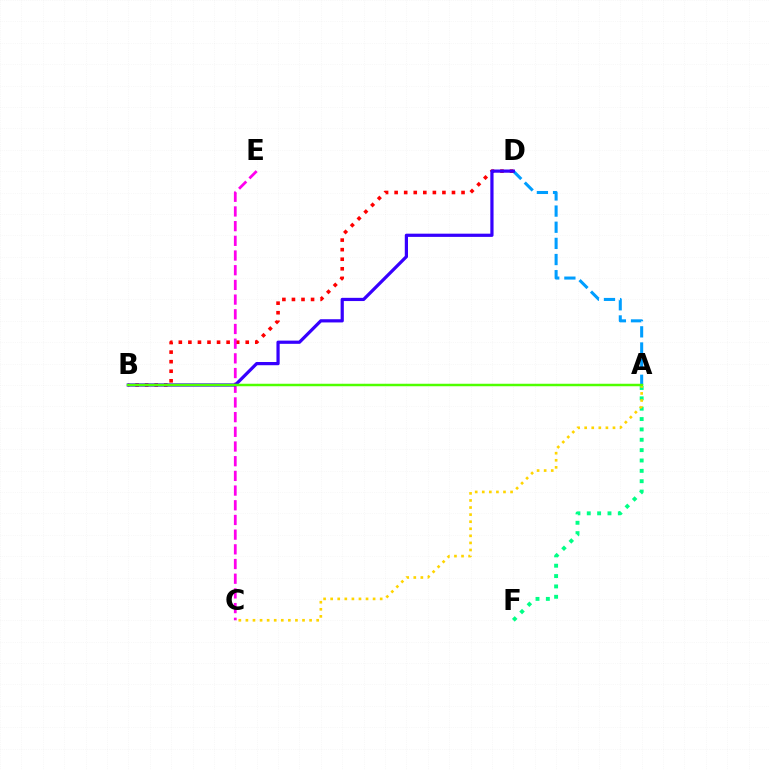{('A', 'D'): [{'color': '#009eff', 'line_style': 'dashed', 'thickness': 2.19}], ('A', 'F'): [{'color': '#00ff86', 'line_style': 'dotted', 'thickness': 2.81}], ('A', 'C'): [{'color': '#ffd500', 'line_style': 'dotted', 'thickness': 1.92}], ('B', 'D'): [{'color': '#ff0000', 'line_style': 'dotted', 'thickness': 2.6}, {'color': '#3700ff', 'line_style': 'solid', 'thickness': 2.32}], ('C', 'E'): [{'color': '#ff00ed', 'line_style': 'dashed', 'thickness': 2.0}], ('A', 'B'): [{'color': '#4fff00', 'line_style': 'solid', 'thickness': 1.79}]}